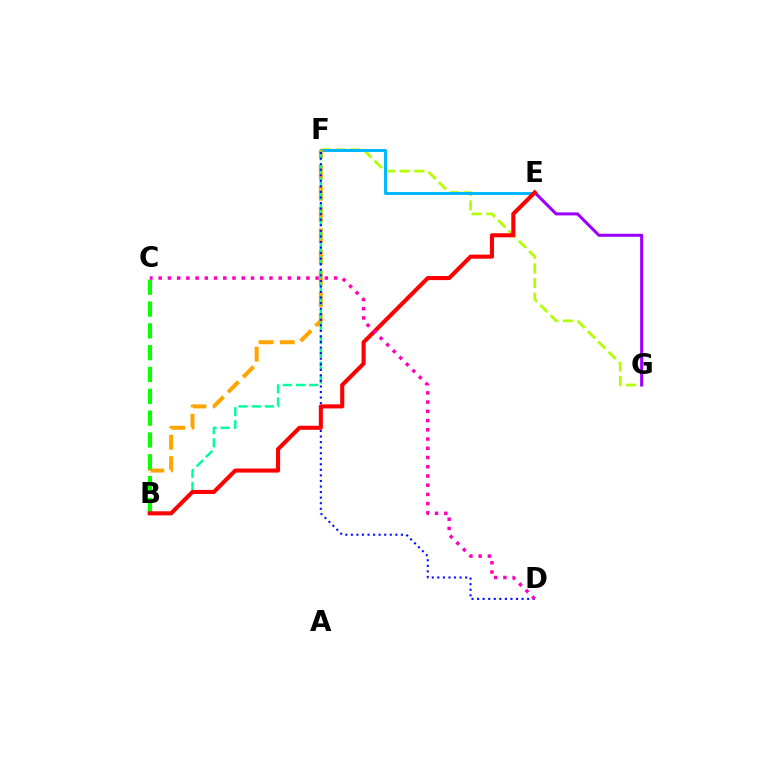{('F', 'G'): [{'color': '#b3ff00', 'line_style': 'dashed', 'thickness': 1.98}], ('E', 'F'): [{'color': '#00b5ff', 'line_style': 'solid', 'thickness': 2.11}], ('E', 'G'): [{'color': '#9b00ff', 'line_style': 'solid', 'thickness': 2.19}], ('B', 'F'): [{'color': '#ffa500', 'line_style': 'dashed', 'thickness': 2.89}, {'color': '#00ff9d', 'line_style': 'dashed', 'thickness': 1.78}], ('D', 'F'): [{'color': '#0010ff', 'line_style': 'dotted', 'thickness': 1.51}], ('B', 'C'): [{'color': '#08ff00', 'line_style': 'dashed', 'thickness': 2.96}], ('B', 'E'): [{'color': '#ff0000', 'line_style': 'solid', 'thickness': 2.94}], ('C', 'D'): [{'color': '#ff00bd', 'line_style': 'dotted', 'thickness': 2.51}]}